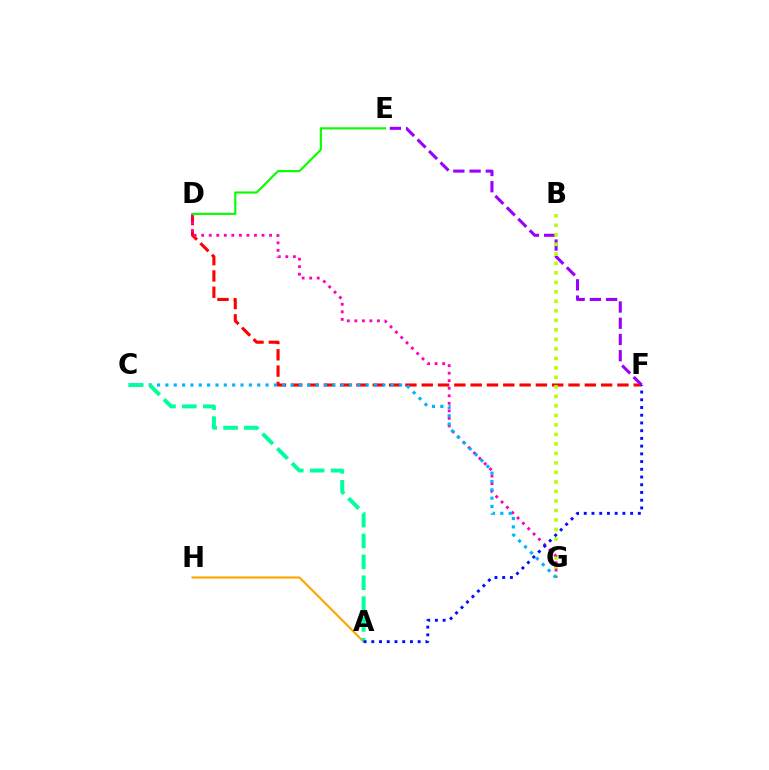{('D', 'F'): [{'color': '#ff0000', 'line_style': 'dashed', 'thickness': 2.22}], ('E', 'F'): [{'color': '#9b00ff', 'line_style': 'dashed', 'thickness': 2.21}], ('B', 'G'): [{'color': '#b3ff00', 'line_style': 'dotted', 'thickness': 2.58}], ('D', 'G'): [{'color': '#ff00bd', 'line_style': 'dotted', 'thickness': 2.05}], ('C', 'G'): [{'color': '#00b5ff', 'line_style': 'dotted', 'thickness': 2.27}], ('A', 'H'): [{'color': '#ffa500', 'line_style': 'solid', 'thickness': 1.53}], ('A', 'C'): [{'color': '#00ff9d', 'line_style': 'dashed', 'thickness': 2.83}], ('A', 'F'): [{'color': '#0010ff', 'line_style': 'dotted', 'thickness': 2.1}], ('D', 'E'): [{'color': '#08ff00', 'line_style': 'solid', 'thickness': 1.55}]}